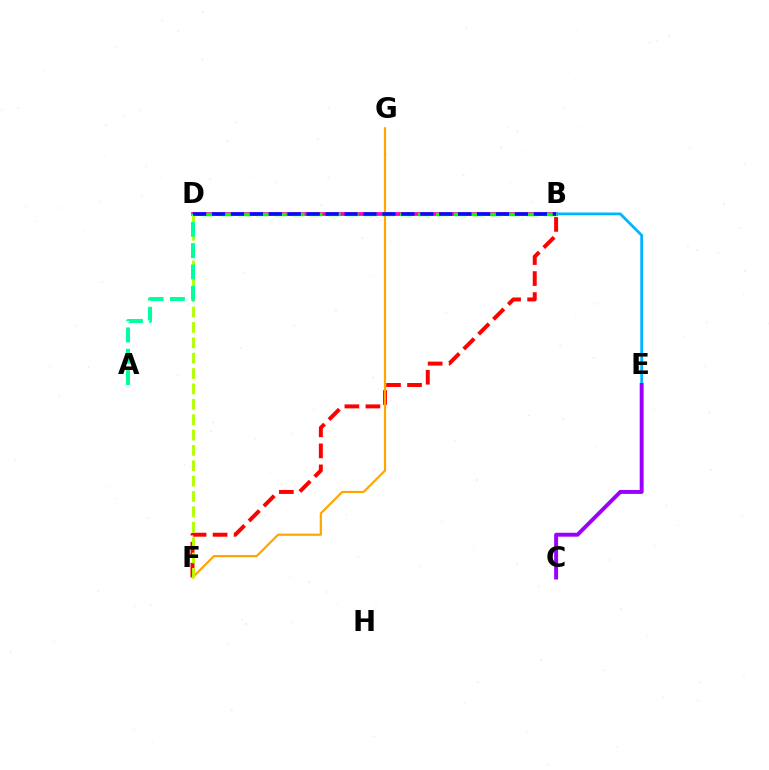{('B', 'D'): [{'color': '#ff00bd', 'line_style': 'solid', 'thickness': 2.69}, {'color': '#08ff00', 'line_style': 'dashed', 'thickness': 2.44}, {'color': '#0010ff', 'line_style': 'dashed', 'thickness': 2.57}], ('B', 'E'): [{'color': '#00b5ff', 'line_style': 'solid', 'thickness': 1.99}], ('B', 'F'): [{'color': '#ff0000', 'line_style': 'dashed', 'thickness': 2.85}], ('F', 'G'): [{'color': '#ffa500', 'line_style': 'solid', 'thickness': 1.57}], ('D', 'F'): [{'color': '#b3ff00', 'line_style': 'dashed', 'thickness': 2.09}], ('C', 'E'): [{'color': '#9b00ff', 'line_style': 'solid', 'thickness': 2.83}], ('A', 'D'): [{'color': '#00ff9d', 'line_style': 'dashed', 'thickness': 2.9}]}